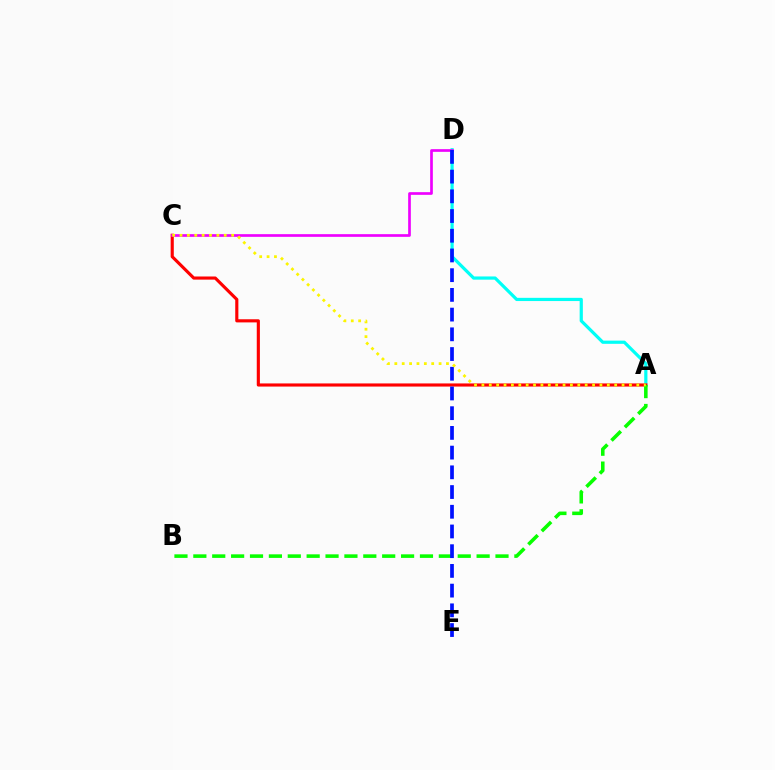{('A', 'D'): [{'color': '#00fff6', 'line_style': 'solid', 'thickness': 2.31}], ('A', 'C'): [{'color': '#ff0000', 'line_style': 'solid', 'thickness': 2.26}, {'color': '#fcf500', 'line_style': 'dotted', 'thickness': 2.0}], ('C', 'D'): [{'color': '#ee00ff', 'line_style': 'solid', 'thickness': 1.93}], ('A', 'B'): [{'color': '#08ff00', 'line_style': 'dashed', 'thickness': 2.57}], ('D', 'E'): [{'color': '#0010ff', 'line_style': 'dashed', 'thickness': 2.68}]}